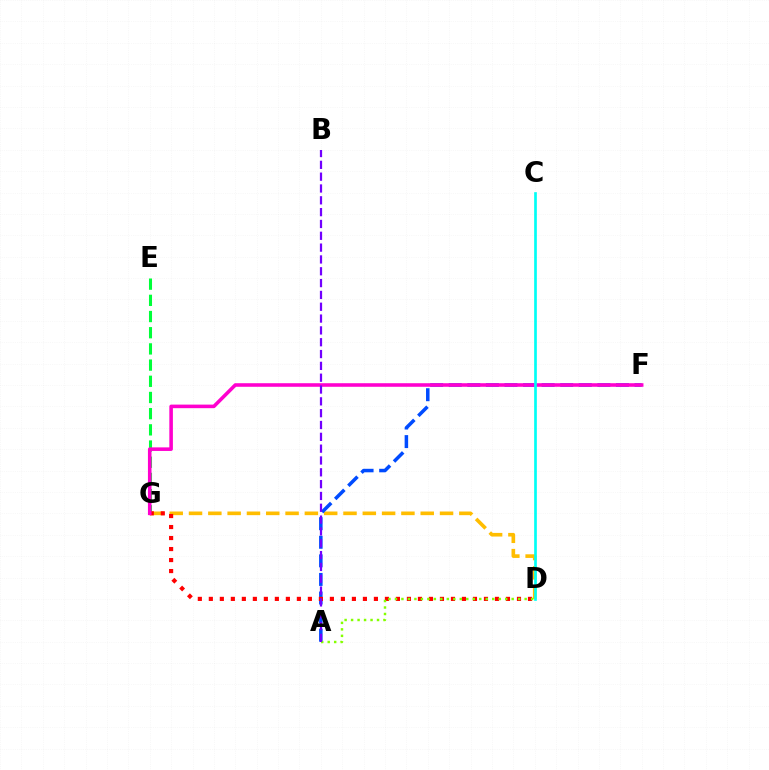{('D', 'G'): [{'color': '#ffbd00', 'line_style': 'dashed', 'thickness': 2.62}, {'color': '#ff0000', 'line_style': 'dotted', 'thickness': 2.99}], ('A', 'F'): [{'color': '#004bff', 'line_style': 'dashed', 'thickness': 2.52}], ('E', 'G'): [{'color': '#00ff39', 'line_style': 'dashed', 'thickness': 2.2}], ('F', 'G'): [{'color': '#ff00cf', 'line_style': 'solid', 'thickness': 2.57}], ('C', 'D'): [{'color': '#00fff6', 'line_style': 'solid', 'thickness': 1.93}], ('A', 'D'): [{'color': '#84ff00', 'line_style': 'dotted', 'thickness': 1.76}], ('A', 'B'): [{'color': '#7200ff', 'line_style': 'dashed', 'thickness': 1.61}]}